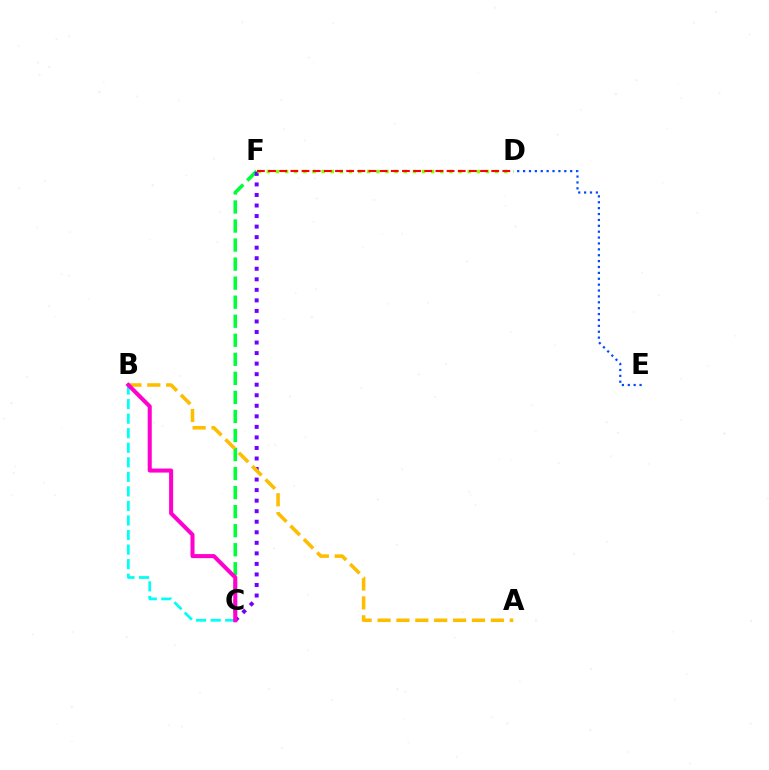{('B', 'C'): [{'color': '#00fff6', 'line_style': 'dashed', 'thickness': 1.98}, {'color': '#ff00cf', 'line_style': 'solid', 'thickness': 2.91}], ('C', 'F'): [{'color': '#00ff39', 'line_style': 'dashed', 'thickness': 2.59}, {'color': '#7200ff', 'line_style': 'dotted', 'thickness': 2.86}], ('D', 'F'): [{'color': '#84ff00', 'line_style': 'dotted', 'thickness': 2.48}, {'color': '#ff0000', 'line_style': 'dashed', 'thickness': 1.52}], ('A', 'B'): [{'color': '#ffbd00', 'line_style': 'dashed', 'thickness': 2.57}], ('D', 'E'): [{'color': '#004bff', 'line_style': 'dotted', 'thickness': 1.6}]}